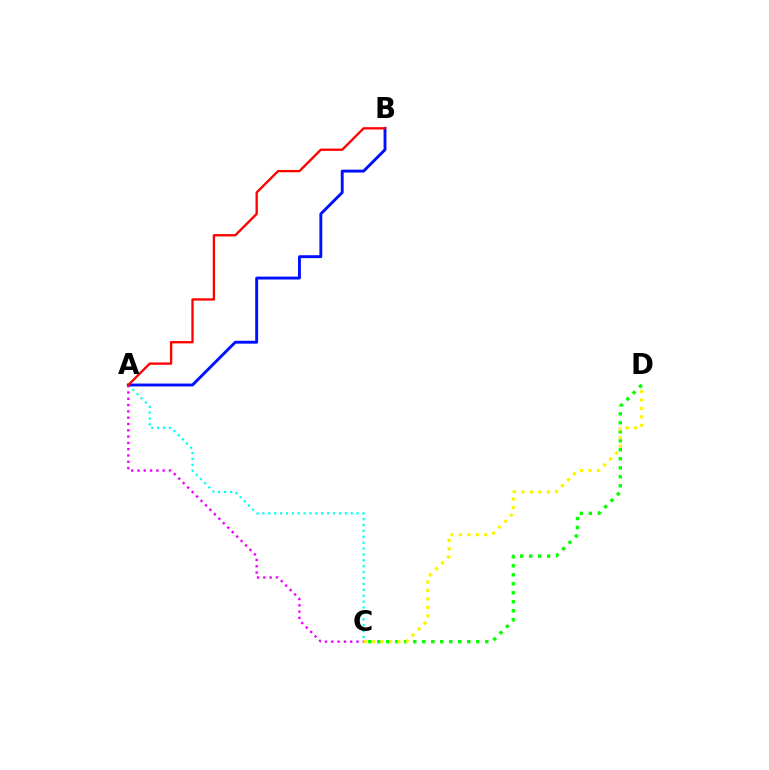{('A', 'C'): [{'color': '#00fff6', 'line_style': 'dotted', 'thickness': 1.6}, {'color': '#ee00ff', 'line_style': 'dotted', 'thickness': 1.71}], ('A', 'B'): [{'color': '#0010ff', 'line_style': 'solid', 'thickness': 2.08}, {'color': '#ff0000', 'line_style': 'solid', 'thickness': 1.67}], ('C', 'D'): [{'color': '#08ff00', 'line_style': 'dotted', 'thickness': 2.44}, {'color': '#fcf500', 'line_style': 'dotted', 'thickness': 2.29}]}